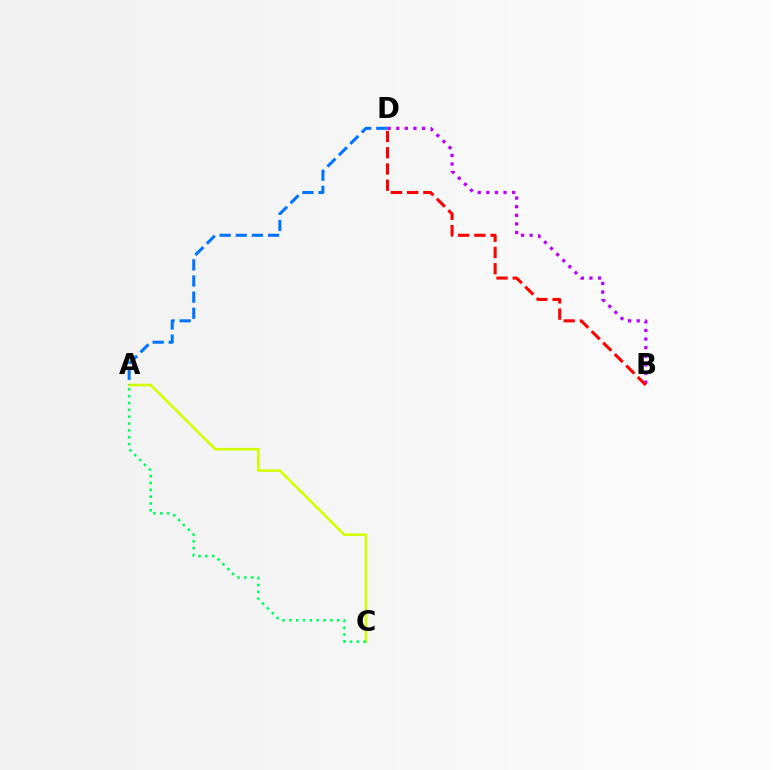{('B', 'D'): [{'color': '#b900ff', 'line_style': 'dotted', 'thickness': 2.34}, {'color': '#ff0000', 'line_style': 'dashed', 'thickness': 2.21}], ('A', 'C'): [{'color': '#d1ff00', 'line_style': 'solid', 'thickness': 1.89}, {'color': '#00ff5c', 'line_style': 'dotted', 'thickness': 1.86}], ('A', 'D'): [{'color': '#0074ff', 'line_style': 'dashed', 'thickness': 2.19}]}